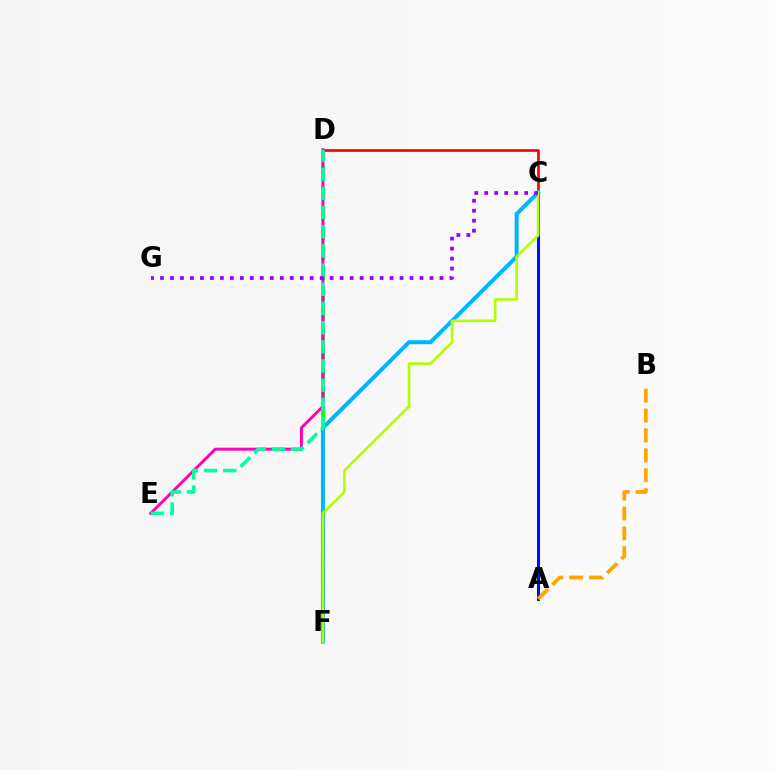{('D', 'F'): [{'color': '#08ff00', 'line_style': 'dashed', 'thickness': 2.73}], ('C', 'D'): [{'color': '#ff0000', 'line_style': 'solid', 'thickness': 1.93}], ('D', 'E'): [{'color': '#ff00bd', 'line_style': 'solid', 'thickness': 2.12}, {'color': '#00ff9d', 'line_style': 'dashed', 'thickness': 2.61}], ('A', 'C'): [{'color': '#0010ff', 'line_style': 'solid', 'thickness': 2.19}], ('A', 'B'): [{'color': '#ffa500', 'line_style': 'dashed', 'thickness': 2.71}], ('C', 'F'): [{'color': '#00b5ff', 'line_style': 'solid', 'thickness': 2.87}, {'color': '#b3ff00', 'line_style': 'solid', 'thickness': 1.88}], ('C', 'G'): [{'color': '#9b00ff', 'line_style': 'dotted', 'thickness': 2.71}]}